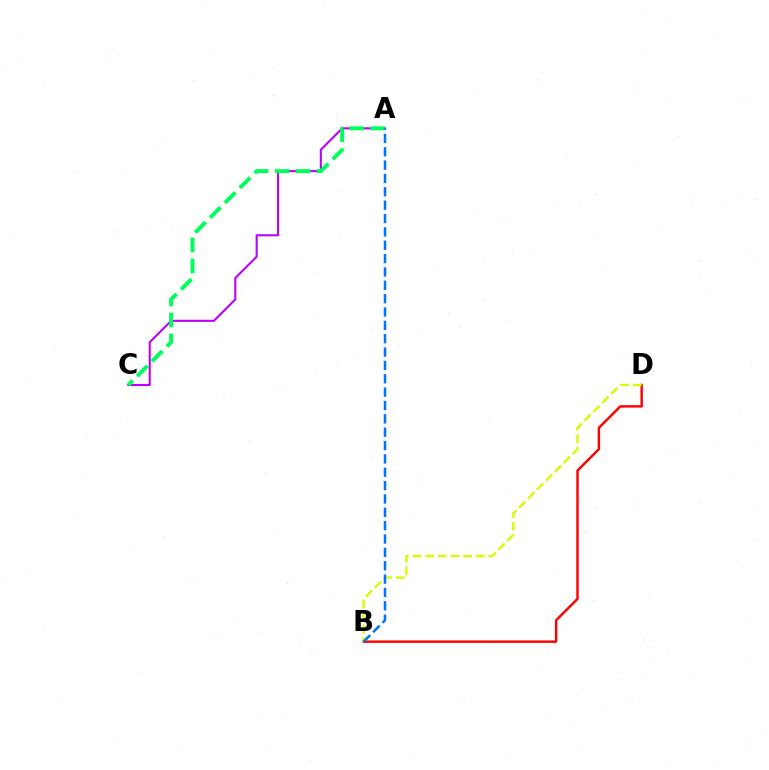{('B', 'D'): [{'color': '#ff0000', 'line_style': 'solid', 'thickness': 1.75}, {'color': '#d1ff00', 'line_style': 'dashed', 'thickness': 1.72}], ('A', 'C'): [{'color': '#b900ff', 'line_style': 'solid', 'thickness': 1.5}, {'color': '#00ff5c', 'line_style': 'dashed', 'thickness': 2.85}], ('A', 'B'): [{'color': '#0074ff', 'line_style': 'dashed', 'thickness': 1.81}]}